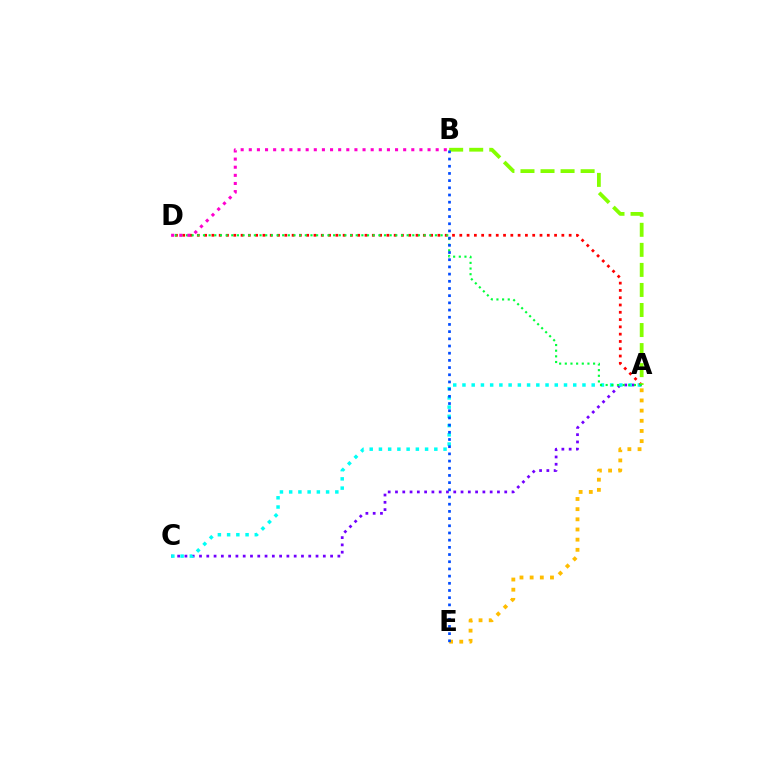{('A', 'C'): [{'color': '#7200ff', 'line_style': 'dotted', 'thickness': 1.98}, {'color': '#00fff6', 'line_style': 'dotted', 'thickness': 2.51}], ('A', 'D'): [{'color': '#ff0000', 'line_style': 'dotted', 'thickness': 1.98}, {'color': '#00ff39', 'line_style': 'dotted', 'thickness': 1.54}], ('A', 'B'): [{'color': '#84ff00', 'line_style': 'dashed', 'thickness': 2.72}], ('B', 'D'): [{'color': '#ff00cf', 'line_style': 'dotted', 'thickness': 2.21}], ('A', 'E'): [{'color': '#ffbd00', 'line_style': 'dotted', 'thickness': 2.76}], ('B', 'E'): [{'color': '#004bff', 'line_style': 'dotted', 'thickness': 1.95}]}